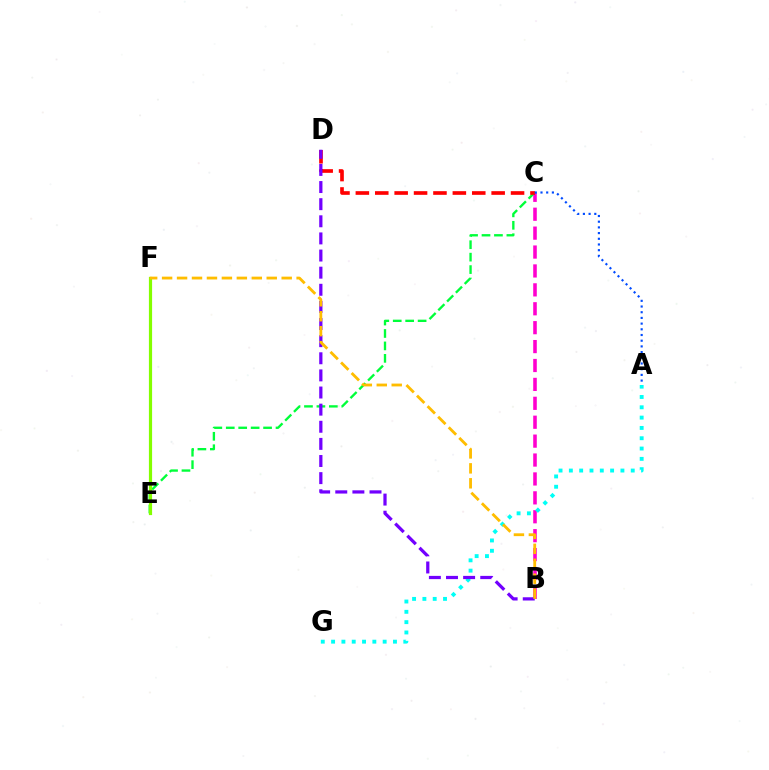{('B', 'C'): [{'color': '#ff00cf', 'line_style': 'dashed', 'thickness': 2.57}], ('C', 'E'): [{'color': '#00ff39', 'line_style': 'dashed', 'thickness': 1.69}], ('E', 'F'): [{'color': '#84ff00', 'line_style': 'solid', 'thickness': 2.29}], ('A', 'G'): [{'color': '#00fff6', 'line_style': 'dotted', 'thickness': 2.8}], ('C', 'D'): [{'color': '#ff0000', 'line_style': 'dashed', 'thickness': 2.64}], ('B', 'D'): [{'color': '#7200ff', 'line_style': 'dashed', 'thickness': 2.33}], ('B', 'F'): [{'color': '#ffbd00', 'line_style': 'dashed', 'thickness': 2.03}], ('A', 'C'): [{'color': '#004bff', 'line_style': 'dotted', 'thickness': 1.55}]}